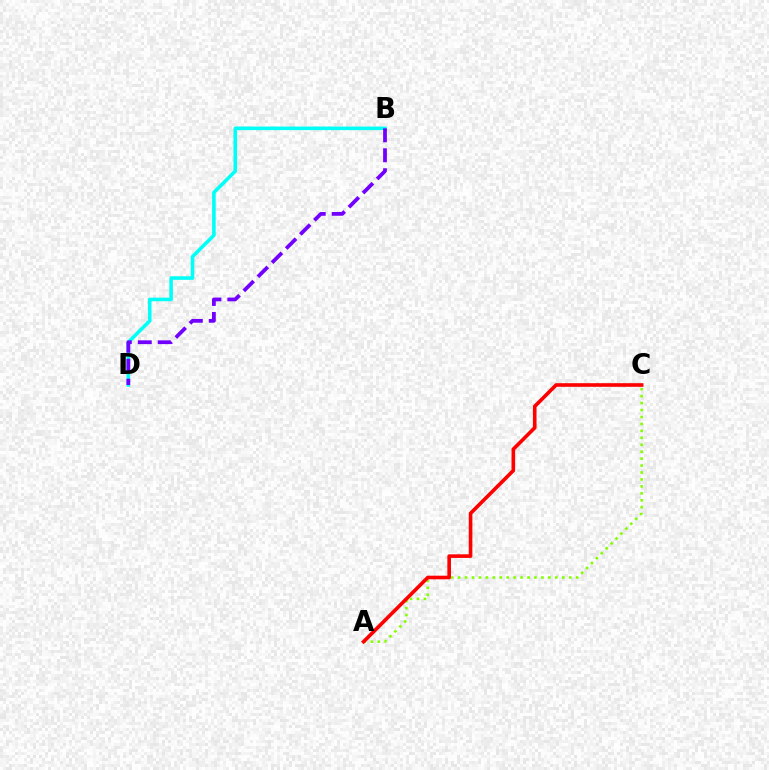{('B', 'D'): [{'color': '#00fff6', 'line_style': 'solid', 'thickness': 2.58}, {'color': '#7200ff', 'line_style': 'dashed', 'thickness': 2.71}], ('A', 'C'): [{'color': '#84ff00', 'line_style': 'dotted', 'thickness': 1.89}, {'color': '#ff0000', 'line_style': 'solid', 'thickness': 2.61}]}